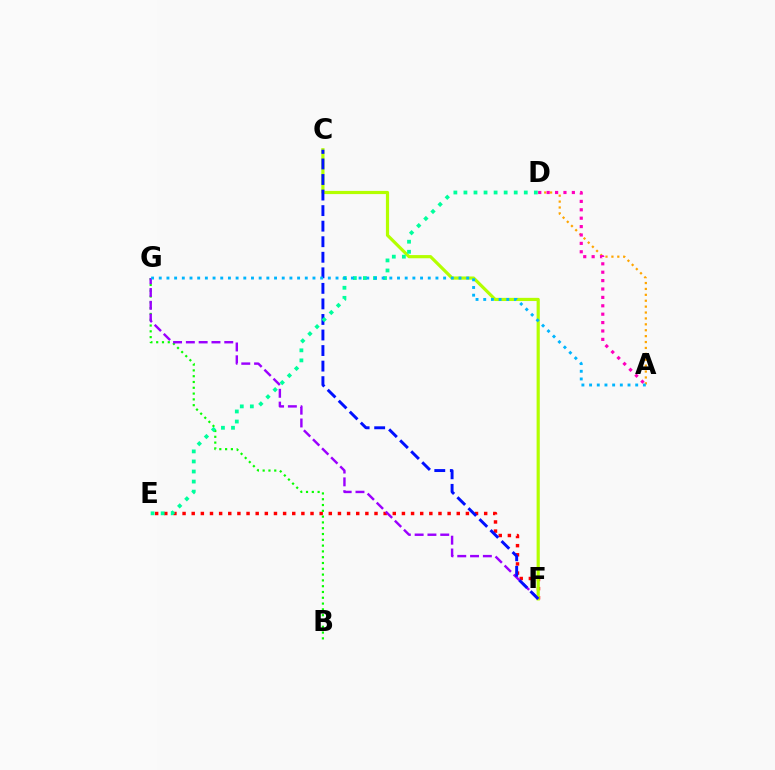{('A', 'D'): [{'color': '#ffa500', 'line_style': 'dotted', 'thickness': 1.6}, {'color': '#ff00bd', 'line_style': 'dotted', 'thickness': 2.28}], ('E', 'F'): [{'color': '#ff0000', 'line_style': 'dotted', 'thickness': 2.48}], ('C', 'F'): [{'color': '#b3ff00', 'line_style': 'solid', 'thickness': 2.29}, {'color': '#0010ff', 'line_style': 'dashed', 'thickness': 2.11}], ('B', 'G'): [{'color': '#08ff00', 'line_style': 'dotted', 'thickness': 1.58}], ('F', 'G'): [{'color': '#9b00ff', 'line_style': 'dashed', 'thickness': 1.74}], ('D', 'E'): [{'color': '#00ff9d', 'line_style': 'dotted', 'thickness': 2.73}], ('A', 'G'): [{'color': '#00b5ff', 'line_style': 'dotted', 'thickness': 2.09}]}